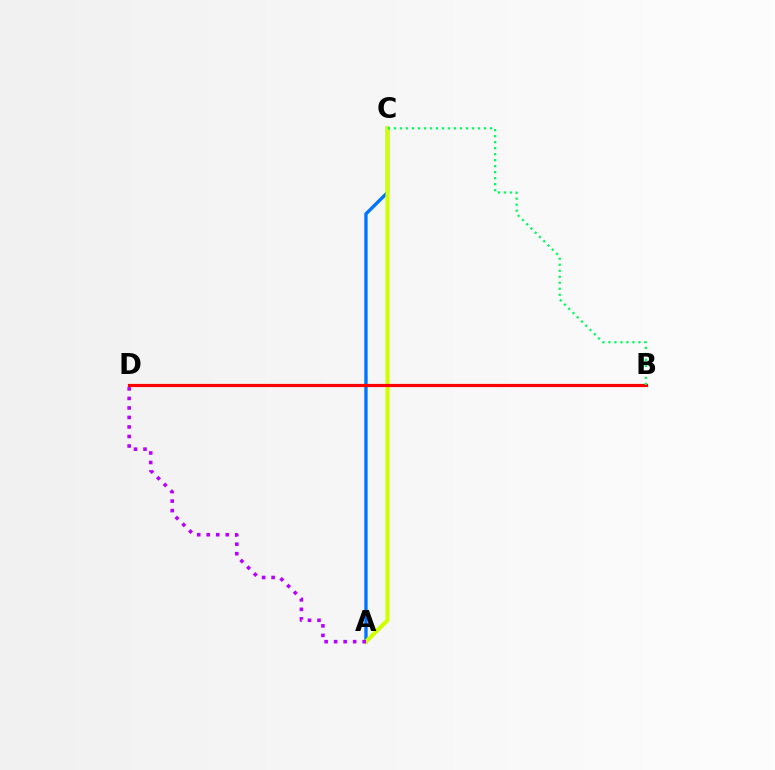{('A', 'C'): [{'color': '#0074ff', 'line_style': 'solid', 'thickness': 2.42}, {'color': '#d1ff00', 'line_style': 'solid', 'thickness': 2.97}], ('B', 'D'): [{'color': '#ff0000', 'line_style': 'solid', 'thickness': 2.3}], ('A', 'D'): [{'color': '#b900ff', 'line_style': 'dotted', 'thickness': 2.58}], ('B', 'C'): [{'color': '#00ff5c', 'line_style': 'dotted', 'thickness': 1.63}]}